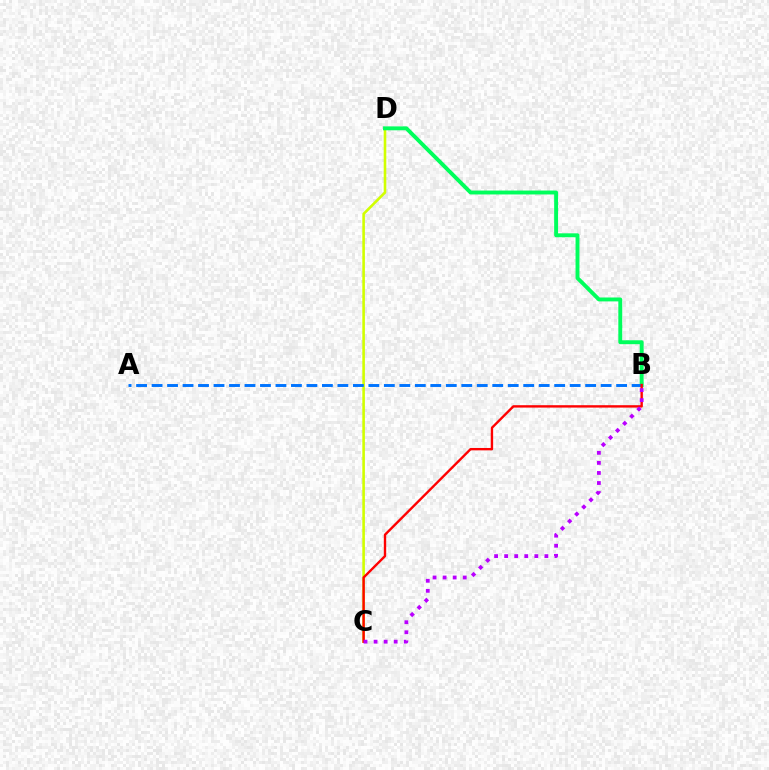{('C', 'D'): [{'color': '#d1ff00', 'line_style': 'solid', 'thickness': 1.87}], ('B', 'D'): [{'color': '#00ff5c', 'line_style': 'solid', 'thickness': 2.81}], ('A', 'B'): [{'color': '#0074ff', 'line_style': 'dashed', 'thickness': 2.1}], ('B', 'C'): [{'color': '#ff0000', 'line_style': 'solid', 'thickness': 1.72}, {'color': '#b900ff', 'line_style': 'dotted', 'thickness': 2.73}]}